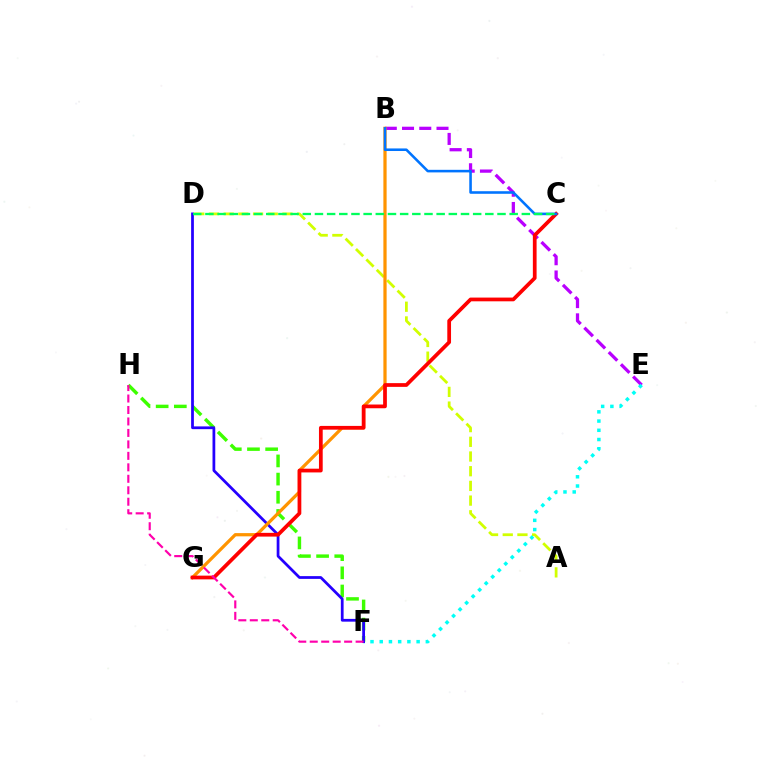{('F', 'H'): [{'color': '#3dff00', 'line_style': 'dashed', 'thickness': 2.47}, {'color': '#ff00ac', 'line_style': 'dashed', 'thickness': 1.56}], ('A', 'D'): [{'color': '#d1ff00', 'line_style': 'dashed', 'thickness': 2.0}], ('B', 'E'): [{'color': '#b900ff', 'line_style': 'dashed', 'thickness': 2.34}], ('E', 'F'): [{'color': '#00fff6', 'line_style': 'dotted', 'thickness': 2.51}], ('D', 'F'): [{'color': '#2500ff', 'line_style': 'solid', 'thickness': 1.98}], ('B', 'G'): [{'color': '#ff9400', 'line_style': 'solid', 'thickness': 2.33}], ('C', 'G'): [{'color': '#ff0000', 'line_style': 'solid', 'thickness': 2.69}], ('B', 'C'): [{'color': '#0074ff', 'line_style': 'solid', 'thickness': 1.85}], ('C', 'D'): [{'color': '#00ff5c', 'line_style': 'dashed', 'thickness': 1.65}]}